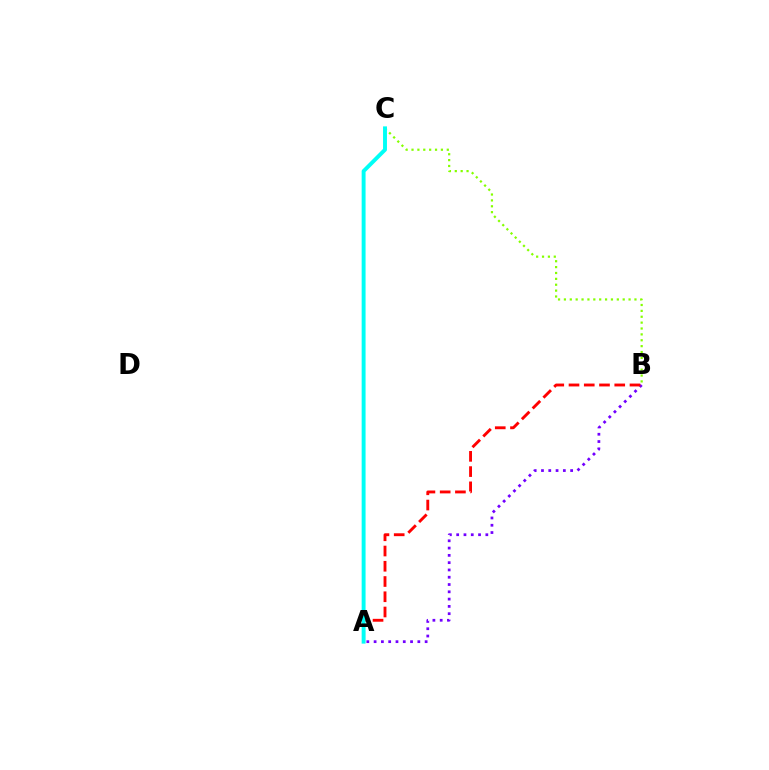{('B', 'C'): [{'color': '#84ff00', 'line_style': 'dotted', 'thickness': 1.6}], ('A', 'B'): [{'color': '#7200ff', 'line_style': 'dotted', 'thickness': 1.98}, {'color': '#ff0000', 'line_style': 'dashed', 'thickness': 2.07}], ('A', 'C'): [{'color': '#00fff6', 'line_style': 'solid', 'thickness': 2.82}]}